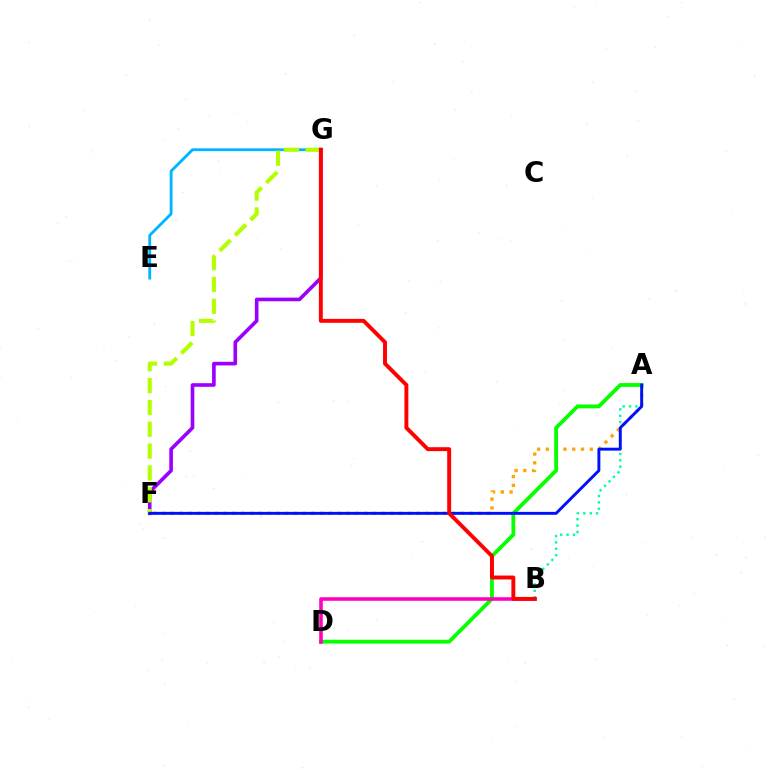{('A', 'B'): [{'color': '#00ff9d', 'line_style': 'dotted', 'thickness': 1.73}], ('A', 'F'): [{'color': '#ffa500', 'line_style': 'dotted', 'thickness': 2.39}, {'color': '#0010ff', 'line_style': 'solid', 'thickness': 2.1}], ('F', 'G'): [{'color': '#9b00ff', 'line_style': 'solid', 'thickness': 2.61}, {'color': '#b3ff00', 'line_style': 'dashed', 'thickness': 2.97}], ('E', 'G'): [{'color': '#00b5ff', 'line_style': 'solid', 'thickness': 2.03}], ('A', 'D'): [{'color': '#08ff00', 'line_style': 'solid', 'thickness': 2.75}], ('B', 'D'): [{'color': '#ff00bd', 'line_style': 'solid', 'thickness': 2.58}], ('B', 'G'): [{'color': '#ff0000', 'line_style': 'solid', 'thickness': 2.82}]}